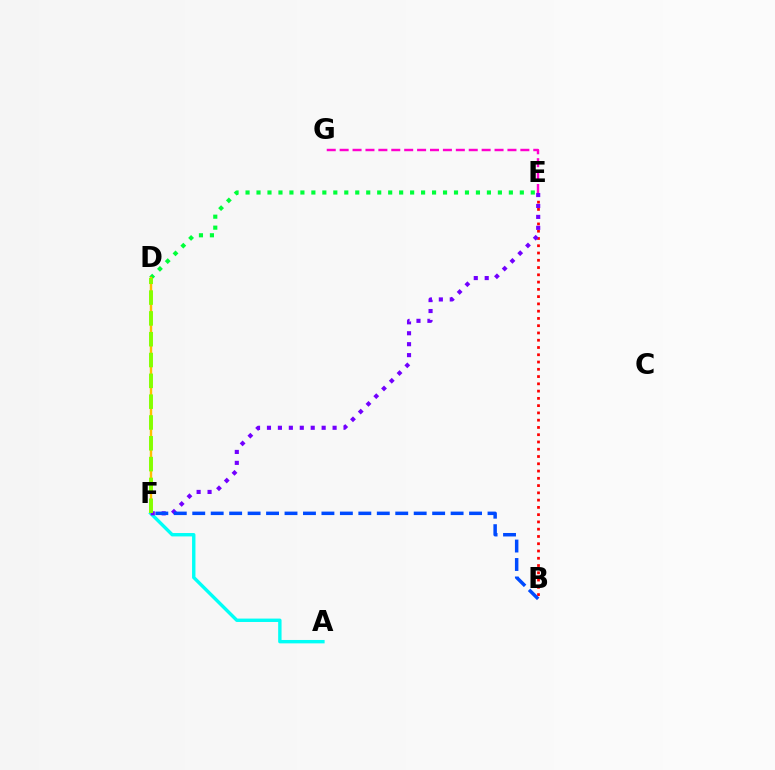{('D', 'E'): [{'color': '#00ff39', 'line_style': 'dotted', 'thickness': 2.98}], ('D', 'F'): [{'color': '#ffbd00', 'line_style': 'solid', 'thickness': 1.75}, {'color': '#84ff00', 'line_style': 'dashed', 'thickness': 2.83}], ('A', 'F'): [{'color': '#00fff6', 'line_style': 'solid', 'thickness': 2.44}], ('B', 'E'): [{'color': '#ff0000', 'line_style': 'dotted', 'thickness': 1.97}], ('E', 'F'): [{'color': '#7200ff', 'line_style': 'dotted', 'thickness': 2.97}], ('E', 'G'): [{'color': '#ff00cf', 'line_style': 'dashed', 'thickness': 1.75}], ('B', 'F'): [{'color': '#004bff', 'line_style': 'dashed', 'thickness': 2.51}]}